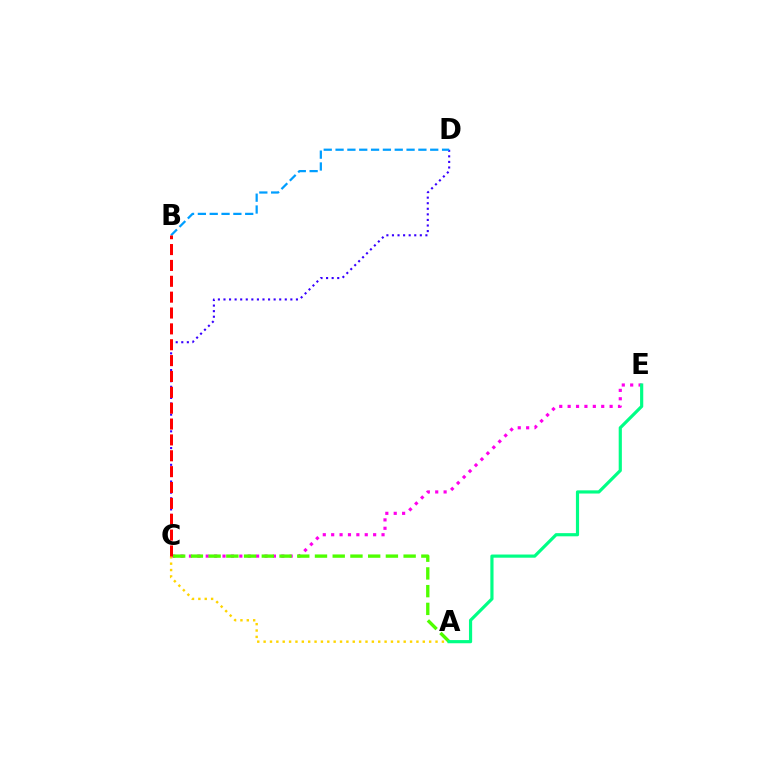{('C', 'E'): [{'color': '#ff00ed', 'line_style': 'dotted', 'thickness': 2.28}], ('C', 'D'): [{'color': '#3700ff', 'line_style': 'dotted', 'thickness': 1.51}], ('A', 'C'): [{'color': '#ffd500', 'line_style': 'dotted', 'thickness': 1.73}, {'color': '#4fff00', 'line_style': 'dashed', 'thickness': 2.41}], ('A', 'E'): [{'color': '#00ff86', 'line_style': 'solid', 'thickness': 2.29}], ('B', 'D'): [{'color': '#009eff', 'line_style': 'dashed', 'thickness': 1.61}], ('B', 'C'): [{'color': '#ff0000', 'line_style': 'dashed', 'thickness': 2.15}]}